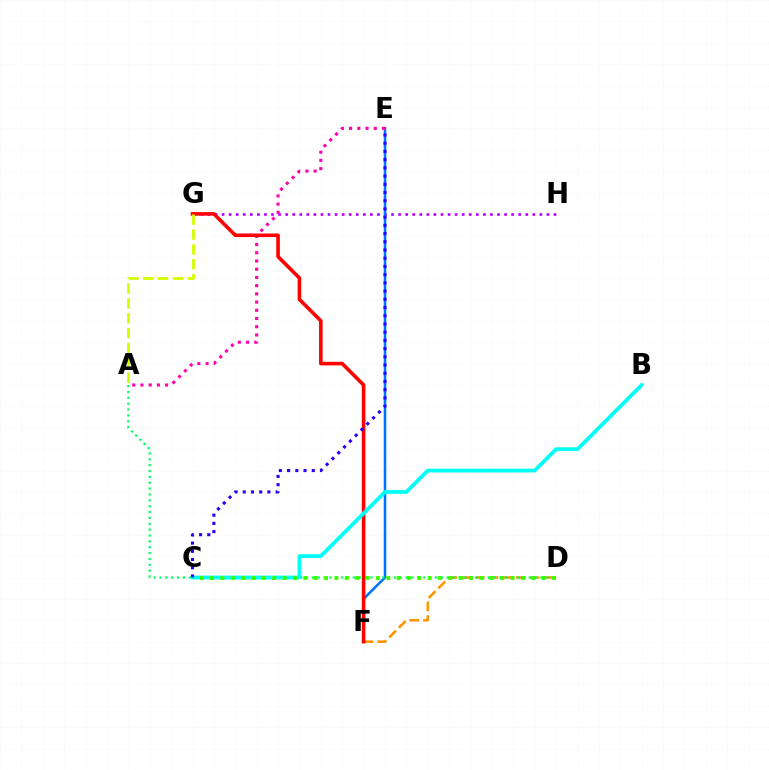{('G', 'H'): [{'color': '#b900ff', 'line_style': 'dotted', 'thickness': 1.92}], ('E', 'F'): [{'color': '#0074ff', 'line_style': 'solid', 'thickness': 1.85}], ('D', 'F'): [{'color': '#ff9400', 'line_style': 'dashed', 'thickness': 1.86}], ('A', 'E'): [{'color': '#ff00ac', 'line_style': 'dotted', 'thickness': 2.23}], ('A', 'D'): [{'color': '#00ff5c', 'line_style': 'dotted', 'thickness': 1.59}], ('F', 'G'): [{'color': '#ff0000', 'line_style': 'solid', 'thickness': 2.58}], ('B', 'C'): [{'color': '#00fff6', 'line_style': 'solid', 'thickness': 2.73}], ('C', 'E'): [{'color': '#2500ff', 'line_style': 'dotted', 'thickness': 2.23}], ('C', 'D'): [{'color': '#3dff00', 'line_style': 'dotted', 'thickness': 2.82}], ('A', 'G'): [{'color': '#d1ff00', 'line_style': 'dashed', 'thickness': 2.02}]}